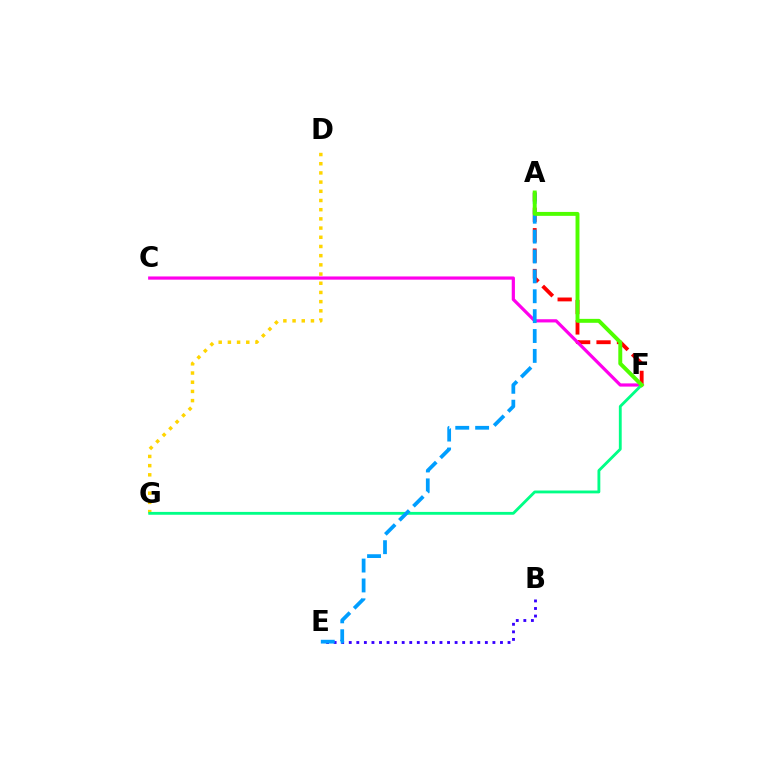{('A', 'F'): [{'color': '#ff0000', 'line_style': 'dashed', 'thickness': 2.77}, {'color': '#4fff00', 'line_style': 'solid', 'thickness': 2.83}], ('D', 'G'): [{'color': '#ffd500', 'line_style': 'dotted', 'thickness': 2.5}], ('B', 'E'): [{'color': '#3700ff', 'line_style': 'dotted', 'thickness': 2.05}], ('C', 'F'): [{'color': '#ff00ed', 'line_style': 'solid', 'thickness': 2.31}], ('F', 'G'): [{'color': '#00ff86', 'line_style': 'solid', 'thickness': 2.05}], ('A', 'E'): [{'color': '#009eff', 'line_style': 'dashed', 'thickness': 2.7}]}